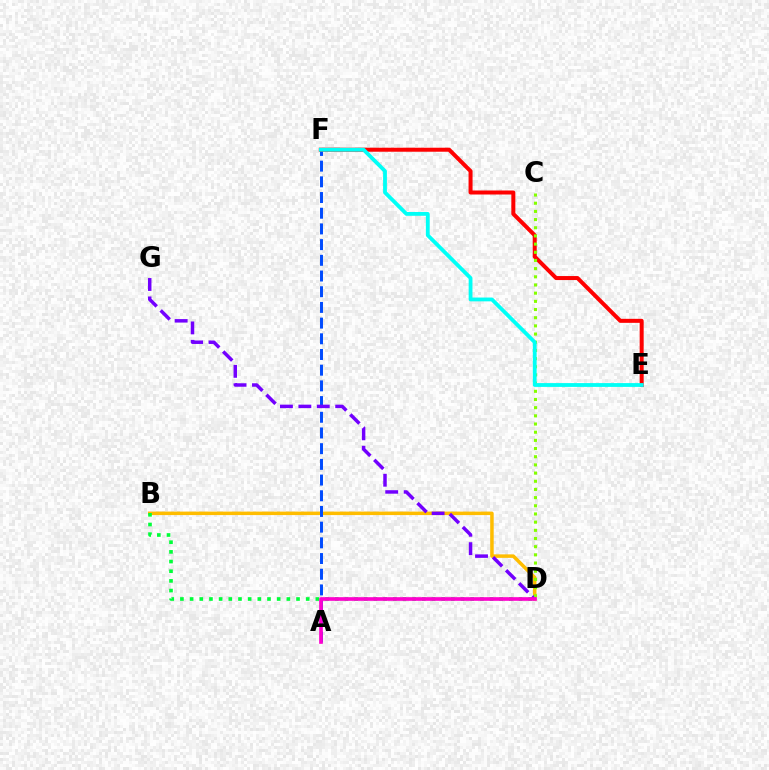{('B', 'D'): [{'color': '#ffbd00', 'line_style': 'solid', 'thickness': 2.52}, {'color': '#00ff39', 'line_style': 'dotted', 'thickness': 2.63}], ('A', 'F'): [{'color': '#004bff', 'line_style': 'dashed', 'thickness': 2.13}], ('D', 'G'): [{'color': '#7200ff', 'line_style': 'dashed', 'thickness': 2.5}], ('E', 'F'): [{'color': '#ff0000', 'line_style': 'solid', 'thickness': 2.89}, {'color': '#00fff6', 'line_style': 'solid', 'thickness': 2.74}], ('C', 'D'): [{'color': '#84ff00', 'line_style': 'dotted', 'thickness': 2.22}], ('A', 'D'): [{'color': '#ff00cf', 'line_style': 'solid', 'thickness': 2.63}]}